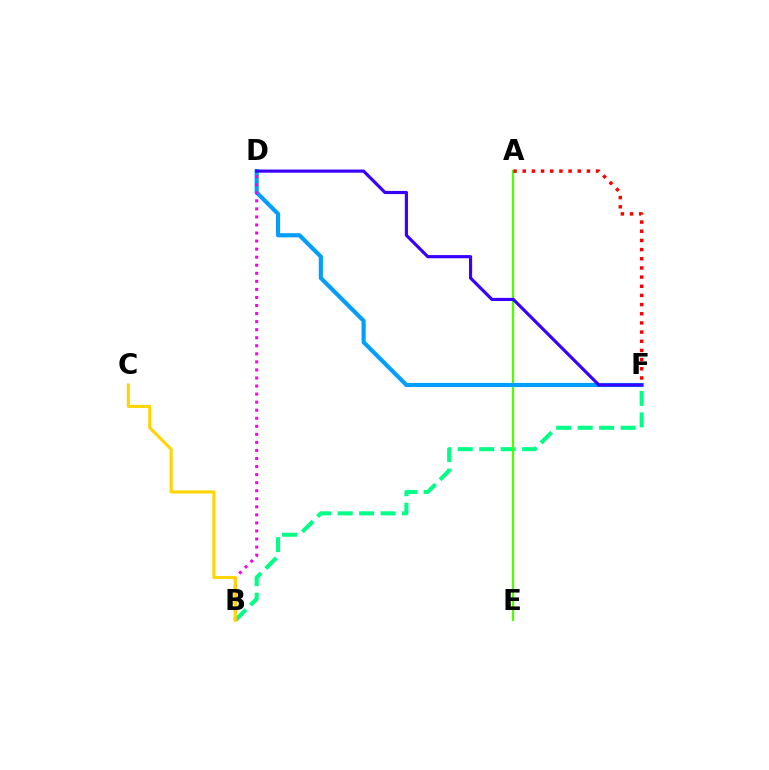{('B', 'F'): [{'color': '#00ff86', 'line_style': 'dashed', 'thickness': 2.92}], ('A', 'E'): [{'color': '#4fff00', 'line_style': 'solid', 'thickness': 1.59}], ('D', 'F'): [{'color': '#009eff', 'line_style': 'solid', 'thickness': 2.98}, {'color': '#3700ff', 'line_style': 'solid', 'thickness': 2.27}], ('B', 'D'): [{'color': '#ff00ed', 'line_style': 'dotted', 'thickness': 2.19}], ('A', 'F'): [{'color': '#ff0000', 'line_style': 'dotted', 'thickness': 2.49}], ('B', 'C'): [{'color': '#ffd500', 'line_style': 'solid', 'thickness': 2.21}]}